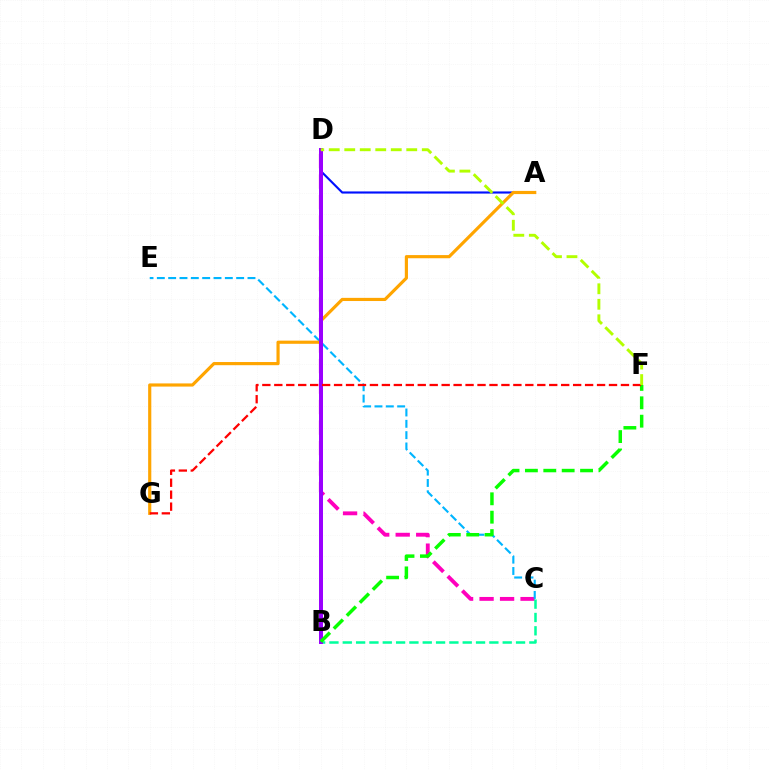{('C', 'D'): [{'color': '#ff00bd', 'line_style': 'dashed', 'thickness': 2.78}], ('C', 'E'): [{'color': '#00b5ff', 'line_style': 'dashed', 'thickness': 1.54}], ('A', 'D'): [{'color': '#0010ff', 'line_style': 'solid', 'thickness': 1.53}], ('A', 'G'): [{'color': '#ffa500', 'line_style': 'solid', 'thickness': 2.28}], ('B', 'C'): [{'color': '#00ff9d', 'line_style': 'dashed', 'thickness': 1.81}], ('B', 'D'): [{'color': '#9b00ff', 'line_style': 'solid', 'thickness': 2.87}], ('B', 'F'): [{'color': '#08ff00', 'line_style': 'dashed', 'thickness': 2.5}], ('F', 'G'): [{'color': '#ff0000', 'line_style': 'dashed', 'thickness': 1.62}], ('D', 'F'): [{'color': '#b3ff00', 'line_style': 'dashed', 'thickness': 2.11}]}